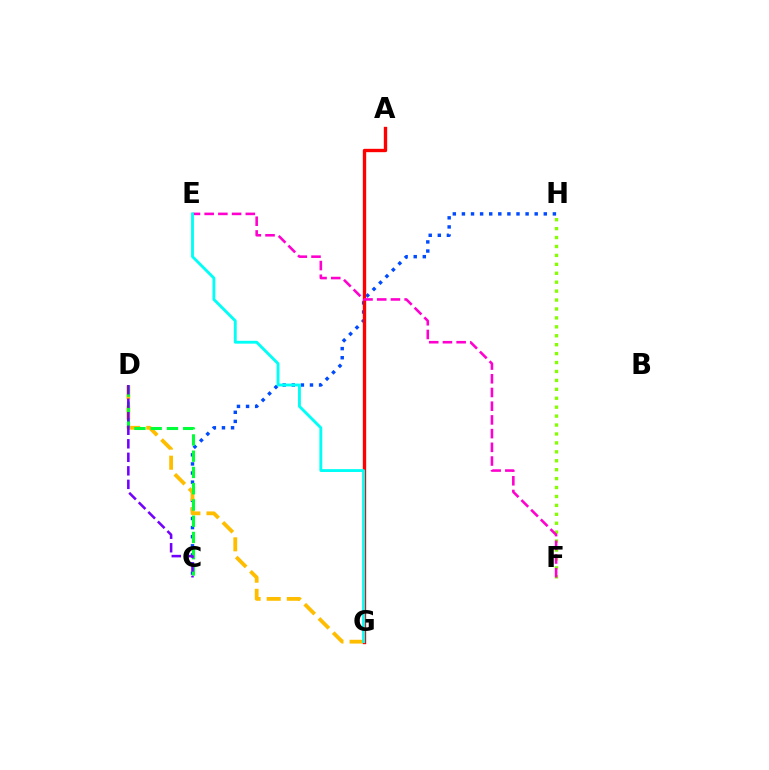{('C', 'H'): [{'color': '#004bff', 'line_style': 'dotted', 'thickness': 2.47}], ('D', 'G'): [{'color': '#ffbd00', 'line_style': 'dashed', 'thickness': 2.73}], ('C', 'D'): [{'color': '#00ff39', 'line_style': 'dashed', 'thickness': 2.21}, {'color': '#7200ff', 'line_style': 'dashed', 'thickness': 1.84}], ('A', 'G'): [{'color': '#ff0000', 'line_style': 'solid', 'thickness': 2.42}], ('F', 'H'): [{'color': '#84ff00', 'line_style': 'dotted', 'thickness': 2.43}], ('E', 'F'): [{'color': '#ff00cf', 'line_style': 'dashed', 'thickness': 1.86}], ('E', 'G'): [{'color': '#00fff6', 'line_style': 'solid', 'thickness': 2.06}]}